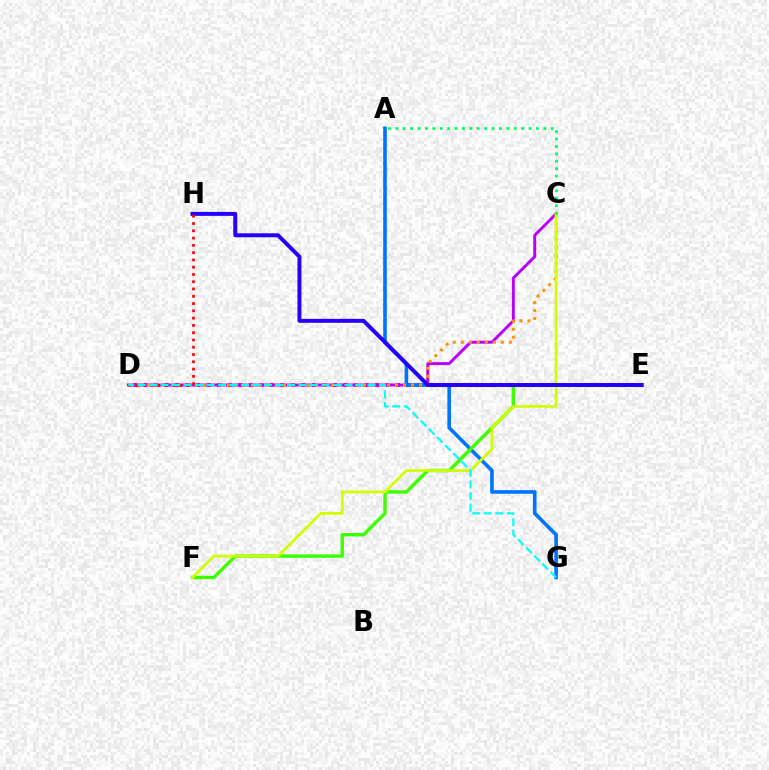{('D', 'E'): [{'color': '#ff00ac', 'line_style': 'dotted', 'thickness': 2.86}], ('C', 'D'): [{'color': '#b900ff', 'line_style': 'solid', 'thickness': 2.12}, {'color': '#ff9400', 'line_style': 'dotted', 'thickness': 2.17}], ('A', 'G'): [{'color': '#0074ff', 'line_style': 'solid', 'thickness': 2.6}], ('E', 'F'): [{'color': '#3dff00', 'line_style': 'solid', 'thickness': 2.46}], ('C', 'F'): [{'color': '#d1ff00', 'line_style': 'solid', 'thickness': 1.99}], ('E', 'H'): [{'color': '#2500ff', 'line_style': 'solid', 'thickness': 2.85}], ('D', 'H'): [{'color': '#ff0000', 'line_style': 'dotted', 'thickness': 1.98}], ('A', 'C'): [{'color': '#00ff5c', 'line_style': 'dotted', 'thickness': 2.01}], ('D', 'G'): [{'color': '#00fff6', 'line_style': 'dashed', 'thickness': 1.56}]}